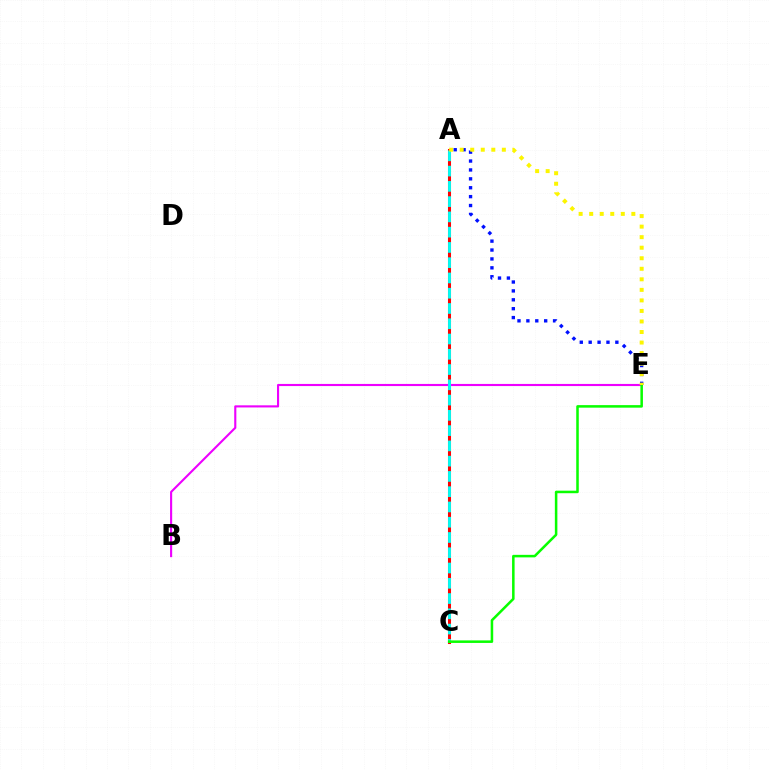{('A', 'C'): [{'color': '#ff0000', 'line_style': 'solid', 'thickness': 2.19}, {'color': '#00fff6', 'line_style': 'dashed', 'thickness': 2.07}], ('B', 'E'): [{'color': '#ee00ff', 'line_style': 'solid', 'thickness': 1.53}], ('C', 'E'): [{'color': '#08ff00', 'line_style': 'solid', 'thickness': 1.82}], ('A', 'E'): [{'color': '#0010ff', 'line_style': 'dotted', 'thickness': 2.42}, {'color': '#fcf500', 'line_style': 'dotted', 'thickness': 2.86}]}